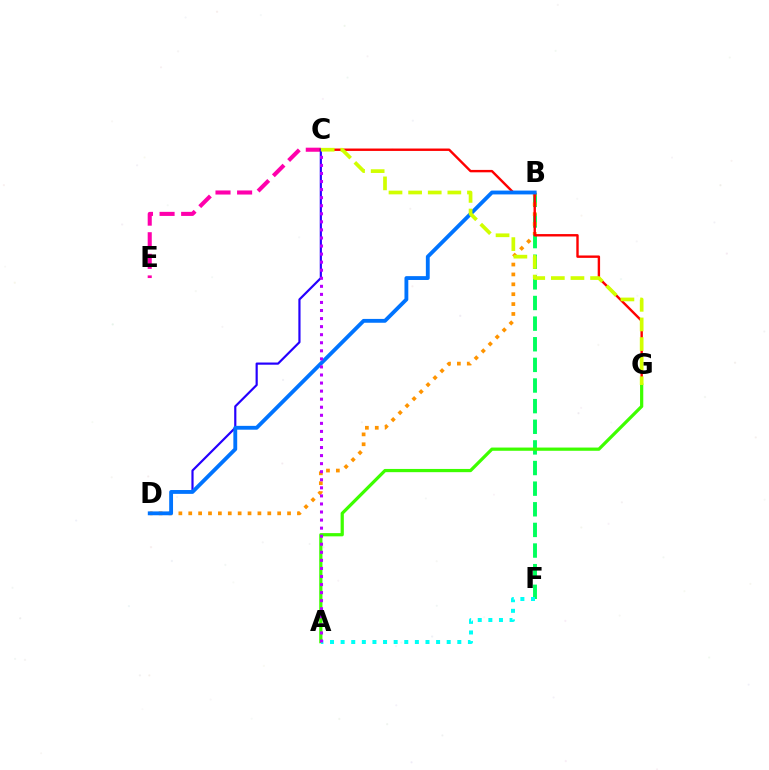{('B', 'F'): [{'color': '#00ff5c', 'line_style': 'dashed', 'thickness': 2.8}], ('C', 'E'): [{'color': '#ff00ac', 'line_style': 'dashed', 'thickness': 2.93}], ('B', 'D'): [{'color': '#ff9400', 'line_style': 'dotted', 'thickness': 2.68}, {'color': '#0074ff', 'line_style': 'solid', 'thickness': 2.76}], ('C', 'G'): [{'color': '#ff0000', 'line_style': 'solid', 'thickness': 1.73}, {'color': '#d1ff00', 'line_style': 'dashed', 'thickness': 2.66}], ('A', 'G'): [{'color': '#3dff00', 'line_style': 'solid', 'thickness': 2.32}], ('C', 'D'): [{'color': '#2500ff', 'line_style': 'solid', 'thickness': 1.57}], ('A', 'F'): [{'color': '#00fff6', 'line_style': 'dotted', 'thickness': 2.88}], ('A', 'C'): [{'color': '#b900ff', 'line_style': 'dotted', 'thickness': 2.19}]}